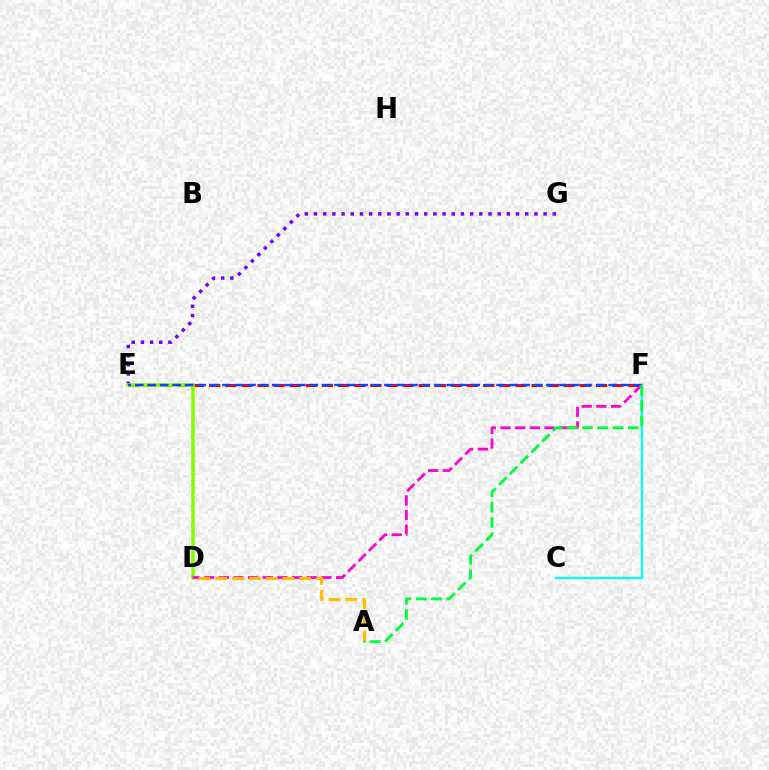{('E', 'G'): [{'color': '#7200ff', 'line_style': 'dotted', 'thickness': 2.5}], ('E', 'F'): [{'color': '#ff0000', 'line_style': 'dashed', 'thickness': 2.19}, {'color': '#004bff', 'line_style': 'dashed', 'thickness': 1.69}], ('C', 'F'): [{'color': '#00fff6', 'line_style': 'solid', 'thickness': 1.63}], ('D', 'E'): [{'color': '#84ff00', 'line_style': 'solid', 'thickness': 2.58}], ('D', 'F'): [{'color': '#ff00cf', 'line_style': 'dashed', 'thickness': 1.99}], ('A', 'D'): [{'color': '#ffbd00', 'line_style': 'dashed', 'thickness': 2.28}], ('A', 'F'): [{'color': '#00ff39', 'line_style': 'dashed', 'thickness': 2.07}]}